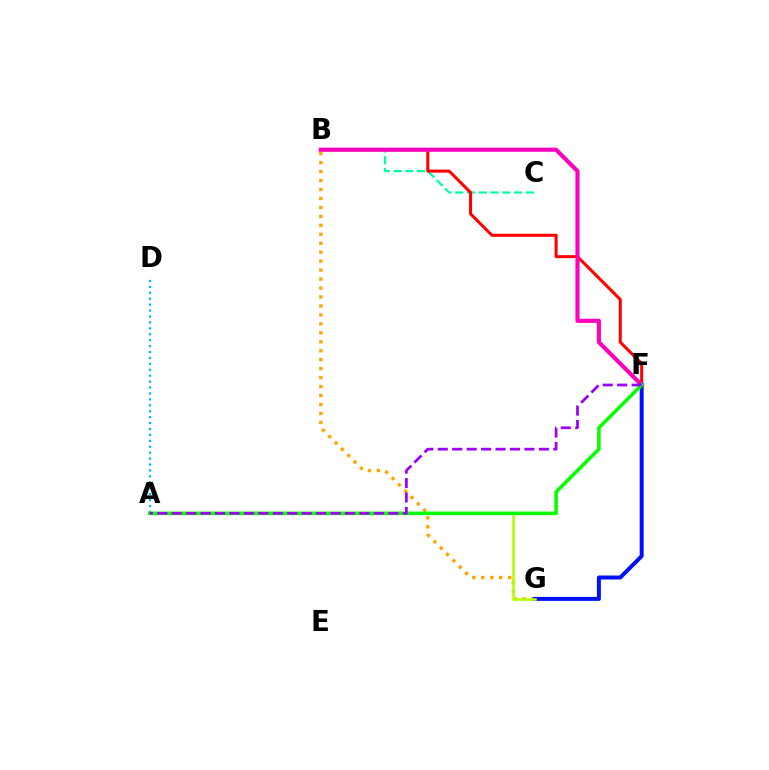{('B', 'C'): [{'color': '#00ff9d', 'line_style': 'dashed', 'thickness': 1.6}], ('B', 'G'): [{'color': '#ffa500', 'line_style': 'dotted', 'thickness': 2.43}], ('B', 'F'): [{'color': '#ff0000', 'line_style': 'solid', 'thickness': 2.18}, {'color': '#ff00bd', 'line_style': 'solid', 'thickness': 2.97}], ('A', 'D'): [{'color': '#00b5ff', 'line_style': 'dotted', 'thickness': 1.61}], ('F', 'G'): [{'color': '#0010ff', 'line_style': 'solid', 'thickness': 2.86}], ('A', 'G'): [{'color': '#b3ff00', 'line_style': 'solid', 'thickness': 1.84}], ('A', 'F'): [{'color': '#08ff00', 'line_style': 'solid', 'thickness': 2.57}, {'color': '#9b00ff', 'line_style': 'dashed', 'thickness': 1.96}]}